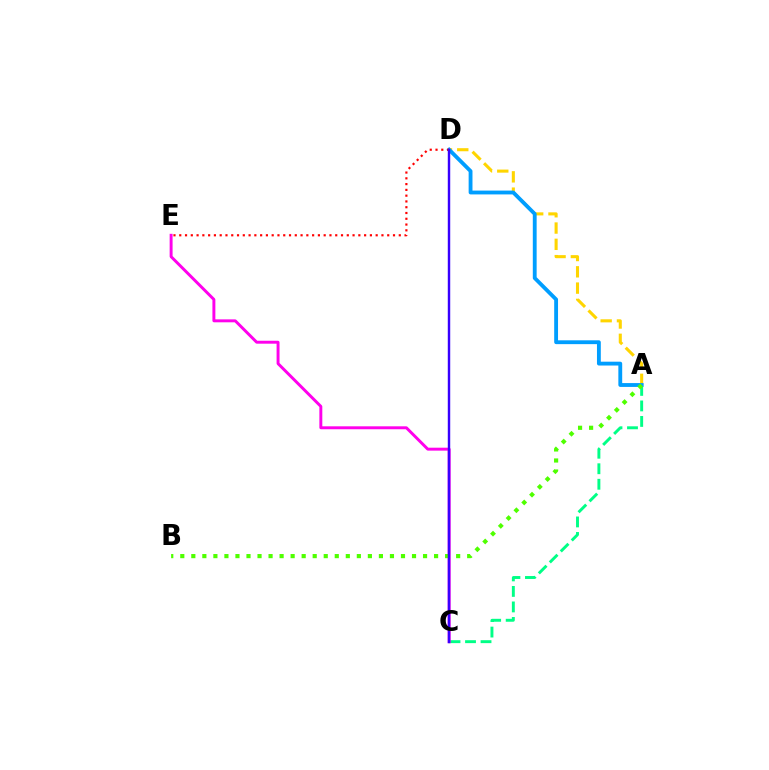{('A', 'C'): [{'color': '#00ff86', 'line_style': 'dashed', 'thickness': 2.11}], ('A', 'D'): [{'color': '#ffd500', 'line_style': 'dashed', 'thickness': 2.21}, {'color': '#009eff', 'line_style': 'solid', 'thickness': 2.76}], ('C', 'E'): [{'color': '#ff00ed', 'line_style': 'solid', 'thickness': 2.12}], ('D', 'E'): [{'color': '#ff0000', 'line_style': 'dotted', 'thickness': 1.57}], ('A', 'B'): [{'color': '#4fff00', 'line_style': 'dotted', 'thickness': 3.0}], ('C', 'D'): [{'color': '#3700ff', 'line_style': 'solid', 'thickness': 1.76}]}